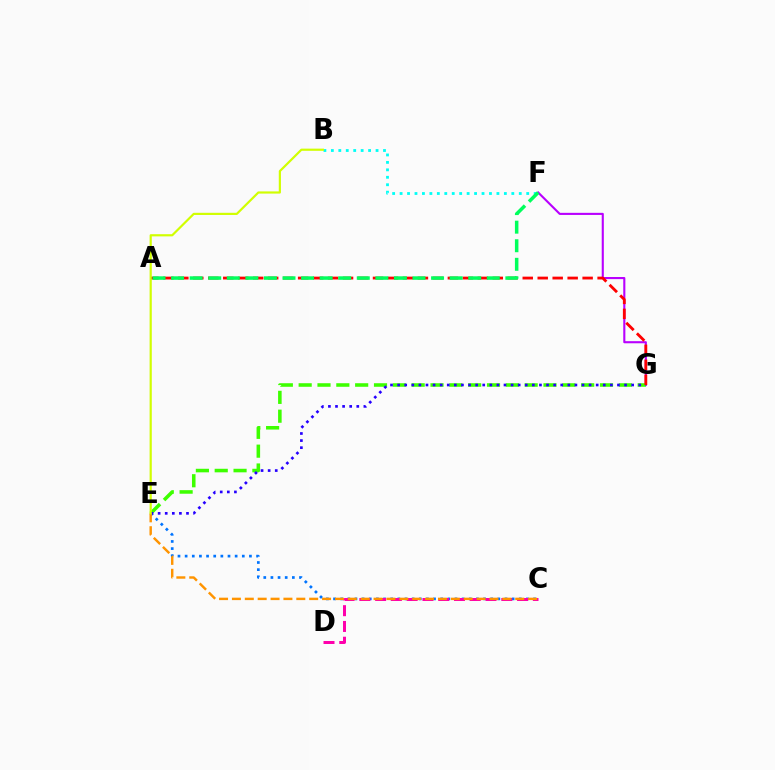{('F', 'G'): [{'color': '#b900ff', 'line_style': 'solid', 'thickness': 1.52}], ('C', 'E'): [{'color': '#0074ff', 'line_style': 'dotted', 'thickness': 1.94}, {'color': '#ff9400', 'line_style': 'dashed', 'thickness': 1.75}], ('E', 'G'): [{'color': '#3dff00', 'line_style': 'dashed', 'thickness': 2.56}, {'color': '#2500ff', 'line_style': 'dotted', 'thickness': 1.93}], ('A', 'G'): [{'color': '#ff0000', 'line_style': 'dashed', 'thickness': 2.03}], ('C', 'D'): [{'color': '#ff00ac', 'line_style': 'dashed', 'thickness': 2.14}], ('B', 'F'): [{'color': '#00fff6', 'line_style': 'dotted', 'thickness': 2.02}], ('A', 'F'): [{'color': '#00ff5c', 'line_style': 'dashed', 'thickness': 2.52}], ('B', 'E'): [{'color': '#d1ff00', 'line_style': 'solid', 'thickness': 1.57}]}